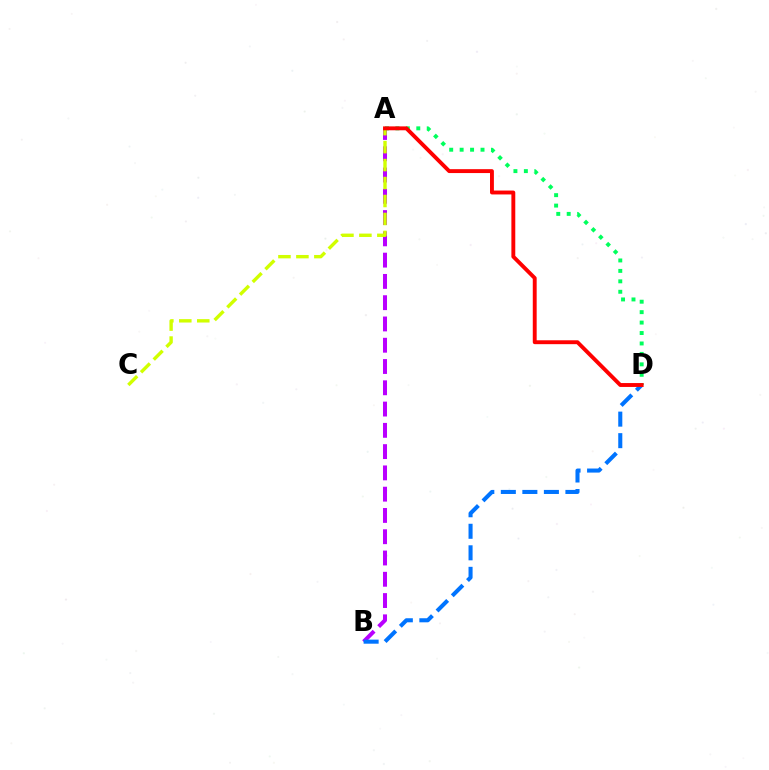{('A', 'B'): [{'color': '#b900ff', 'line_style': 'dashed', 'thickness': 2.89}], ('A', 'D'): [{'color': '#00ff5c', 'line_style': 'dotted', 'thickness': 2.84}, {'color': '#ff0000', 'line_style': 'solid', 'thickness': 2.8}], ('A', 'C'): [{'color': '#d1ff00', 'line_style': 'dashed', 'thickness': 2.44}], ('B', 'D'): [{'color': '#0074ff', 'line_style': 'dashed', 'thickness': 2.92}]}